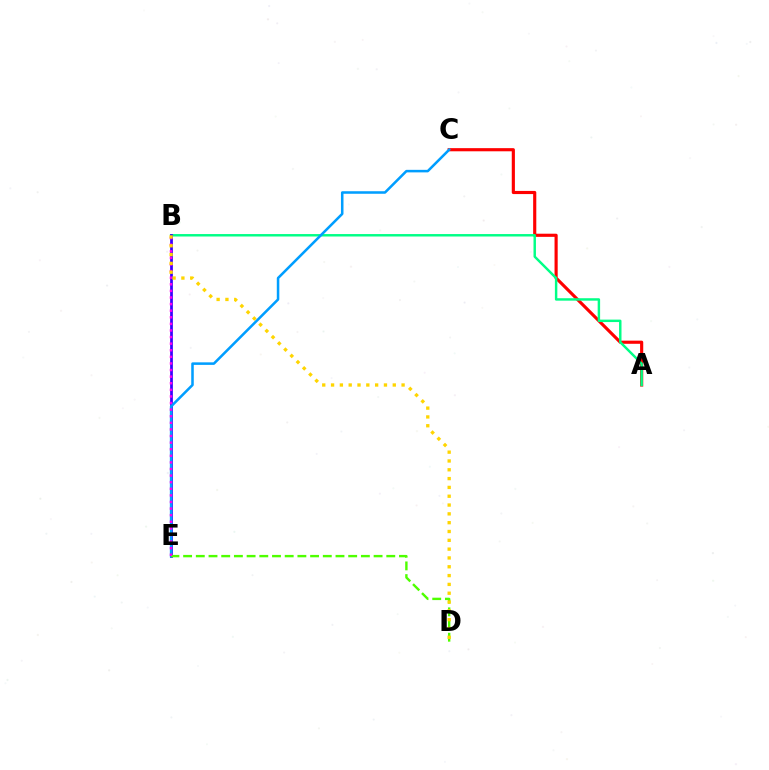{('A', 'C'): [{'color': '#ff0000', 'line_style': 'solid', 'thickness': 2.26}], ('A', 'B'): [{'color': '#00ff86', 'line_style': 'solid', 'thickness': 1.76}], ('B', 'E'): [{'color': '#3700ff', 'line_style': 'solid', 'thickness': 1.97}, {'color': '#ff00ed', 'line_style': 'dotted', 'thickness': 1.79}], ('C', 'E'): [{'color': '#009eff', 'line_style': 'solid', 'thickness': 1.83}], ('D', 'E'): [{'color': '#4fff00', 'line_style': 'dashed', 'thickness': 1.73}], ('B', 'D'): [{'color': '#ffd500', 'line_style': 'dotted', 'thickness': 2.4}]}